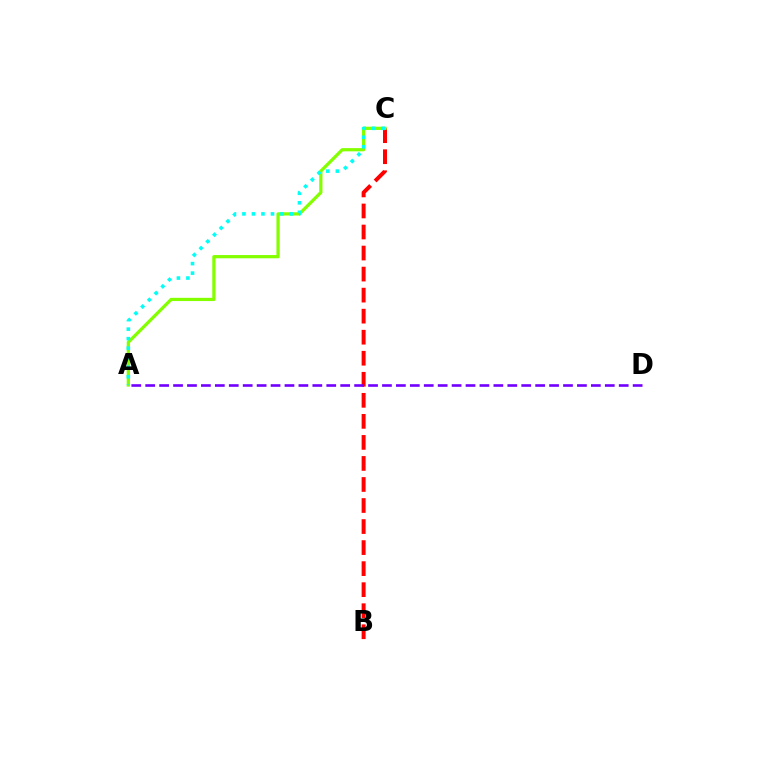{('B', 'C'): [{'color': '#ff0000', 'line_style': 'dashed', 'thickness': 2.86}], ('A', 'C'): [{'color': '#84ff00', 'line_style': 'solid', 'thickness': 2.32}, {'color': '#00fff6', 'line_style': 'dotted', 'thickness': 2.58}], ('A', 'D'): [{'color': '#7200ff', 'line_style': 'dashed', 'thickness': 1.89}]}